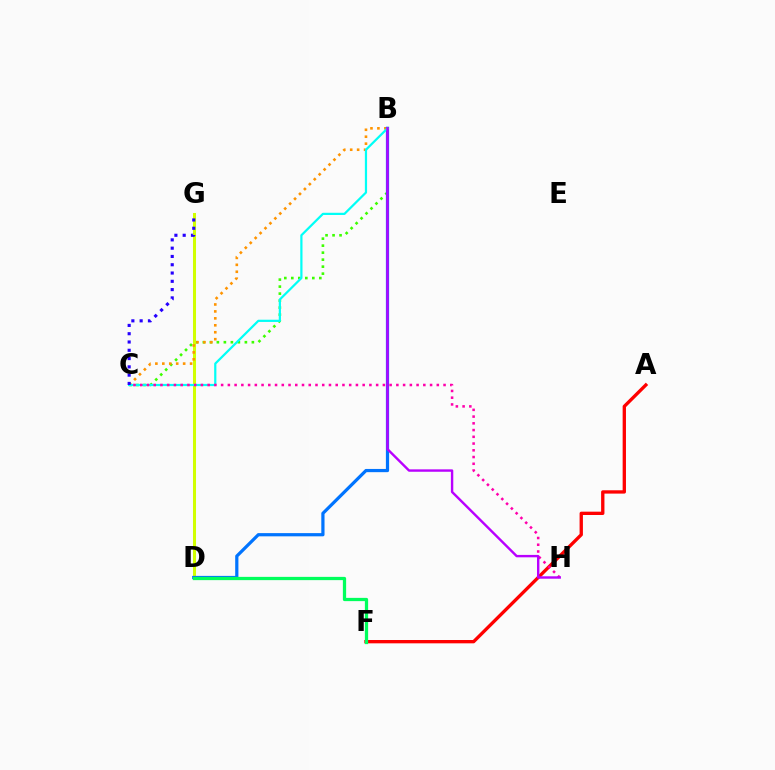{('B', 'C'): [{'color': '#3dff00', 'line_style': 'dotted', 'thickness': 1.9}, {'color': '#ff9400', 'line_style': 'dotted', 'thickness': 1.89}, {'color': '#00fff6', 'line_style': 'solid', 'thickness': 1.59}], ('D', 'G'): [{'color': '#d1ff00', 'line_style': 'solid', 'thickness': 2.19}], ('A', 'F'): [{'color': '#ff0000', 'line_style': 'solid', 'thickness': 2.39}], ('B', 'D'): [{'color': '#0074ff', 'line_style': 'solid', 'thickness': 2.32}], ('D', 'F'): [{'color': '#00ff5c', 'line_style': 'solid', 'thickness': 2.34}], ('C', 'H'): [{'color': '#ff00ac', 'line_style': 'dotted', 'thickness': 1.83}], ('B', 'H'): [{'color': '#b900ff', 'line_style': 'solid', 'thickness': 1.73}], ('C', 'G'): [{'color': '#2500ff', 'line_style': 'dotted', 'thickness': 2.25}]}